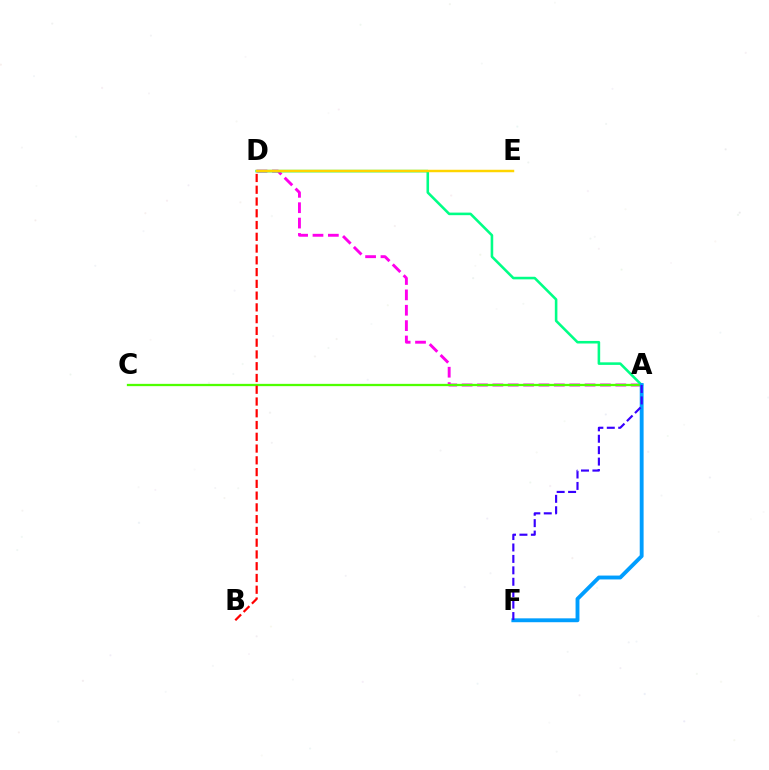{('A', 'D'): [{'color': '#ff00ed', 'line_style': 'dashed', 'thickness': 2.09}, {'color': '#00ff86', 'line_style': 'solid', 'thickness': 1.85}], ('A', 'C'): [{'color': '#4fff00', 'line_style': 'solid', 'thickness': 1.65}], ('A', 'F'): [{'color': '#009eff', 'line_style': 'solid', 'thickness': 2.79}, {'color': '#3700ff', 'line_style': 'dashed', 'thickness': 1.55}], ('B', 'D'): [{'color': '#ff0000', 'line_style': 'dashed', 'thickness': 1.6}], ('D', 'E'): [{'color': '#ffd500', 'line_style': 'solid', 'thickness': 1.78}]}